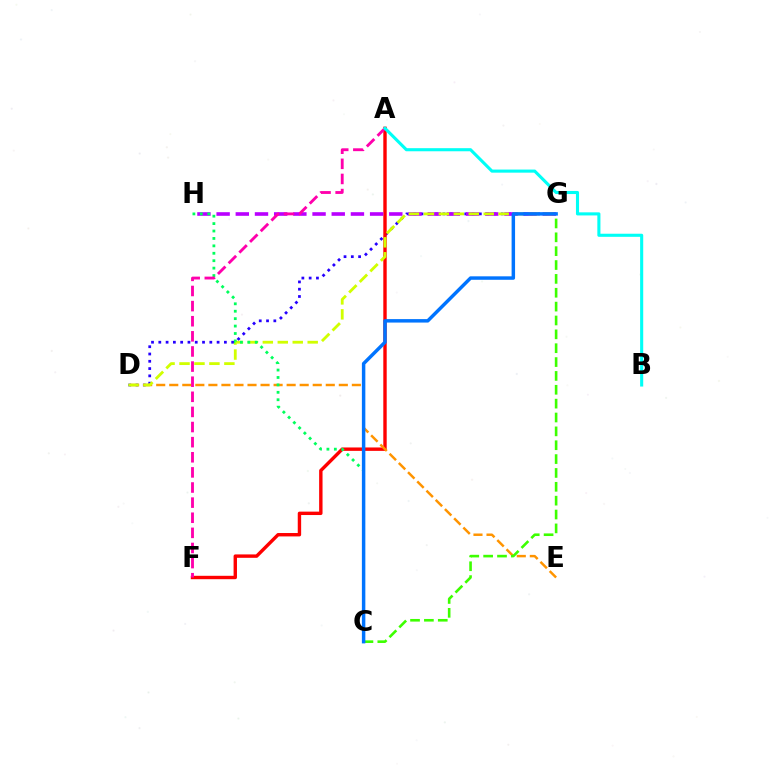{('D', 'G'): [{'color': '#2500ff', 'line_style': 'dotted', 'thickness': 1.98}, {'color': '#d1ff00', 'line_style': 'dashed', 'thickness': 2.03}], ('A', 'F'): [{'color': '#ff0000', 'line_style': 'solid', 'thickness': 2.45}, {'color': '#ff00ac', 'line_style': 'dashed', 'thickness': 2.05}], ('D', 'E'): [{'color': '#ff9400', 'line_style': 'dashed', 'thickness': 1.77}], ('G', 'H'): [{'color': '#b900ff', 'line_style': 'dashed', 'thickness': 2.61}], ('C', 'H'): [{'color': '#00ff5c', 'line_style': 'dotted', 'thickness': 2.02}], ('C', 'G'): [{'color': '#3dff00', 'line_style': 'dashed', 'thickness': 1.88}, {'color': '#0074ff', 'line_style': 'solid', 'thickness': 2.49}], ('A', 'B'): [{'color': '#00fff6', 'line_style': 'solid', 'thickness': 2.23}]}